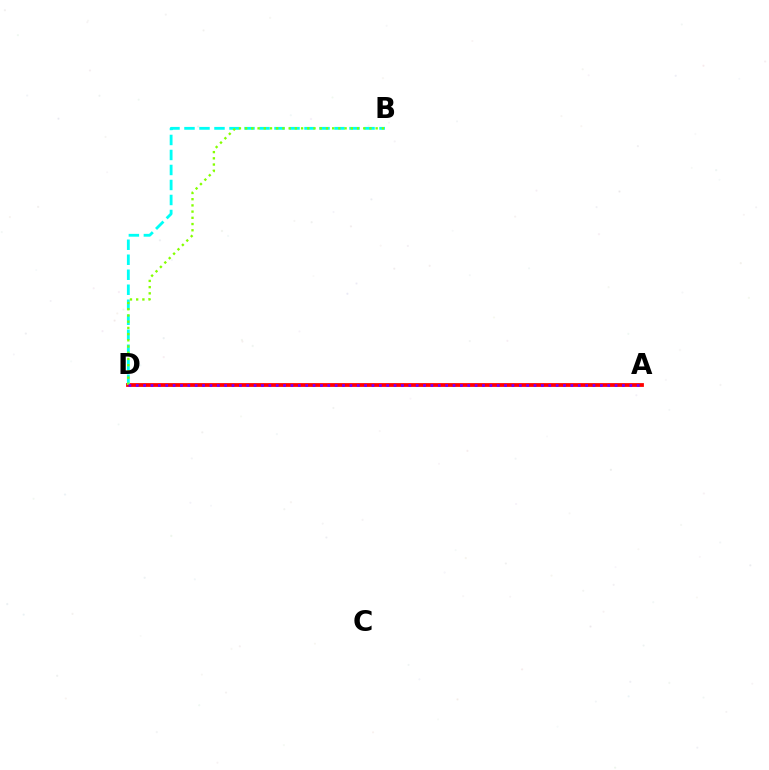{('A', 'D'): [{'color': '#ff0000', 'line_style': 'solid', 'thickness': 2.72}, {'color': '#7200ff', 'line_style': 'dotted', 'thickness': 2.0}], ('B', 'D'): [{'color': '#00fff6', 'line_style': 'dashed', 'thickness': 2.04}, {'color': '#84ff00', 'line_style': 'dotted', 'thickness': 1.69}]}